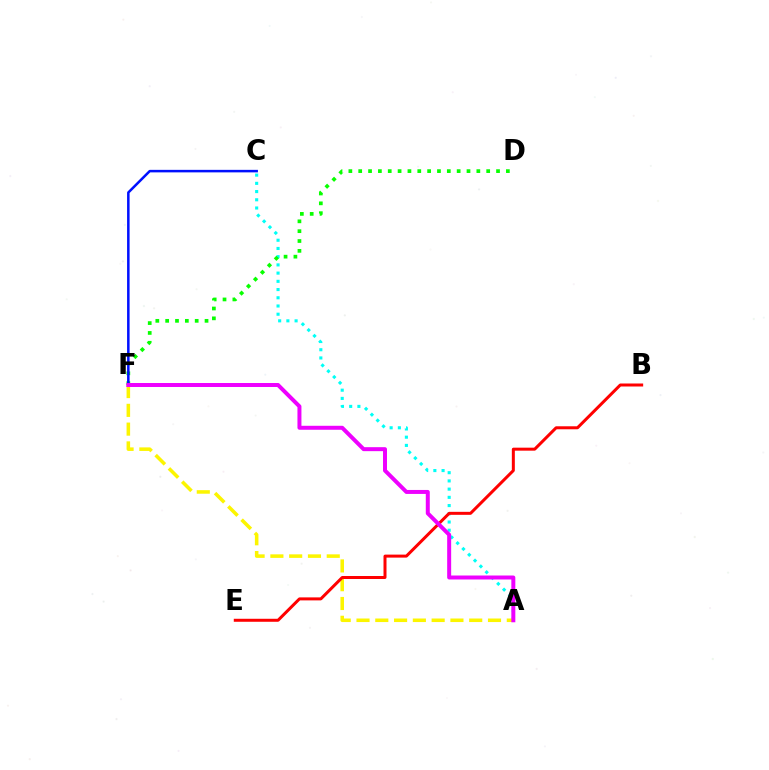{('A', 'C'): [{'color': '#00fff6', 'line_style': 'dotted', 'thickness': 2.23}], ('A', 'F'): [{'color': '#fcf500', 'line_style': 'dashed', 'thickness': 2.55}, {'color': '#ee00ff', 'line_style': 'solid', 'thickness': 2.86}], ('B', 'E'): [{'color': '#ff0000', 'line_style': 'solid', 'thickness': 2.16}], ('D', 'F'): [{'color': '#08ff00', 'line_style': 'dotted', 'thickness': 2.67}], ('C', 'F'): [{'color': '#0010ff', 'line_style': 'solid', 'thickness': 1.81}]}